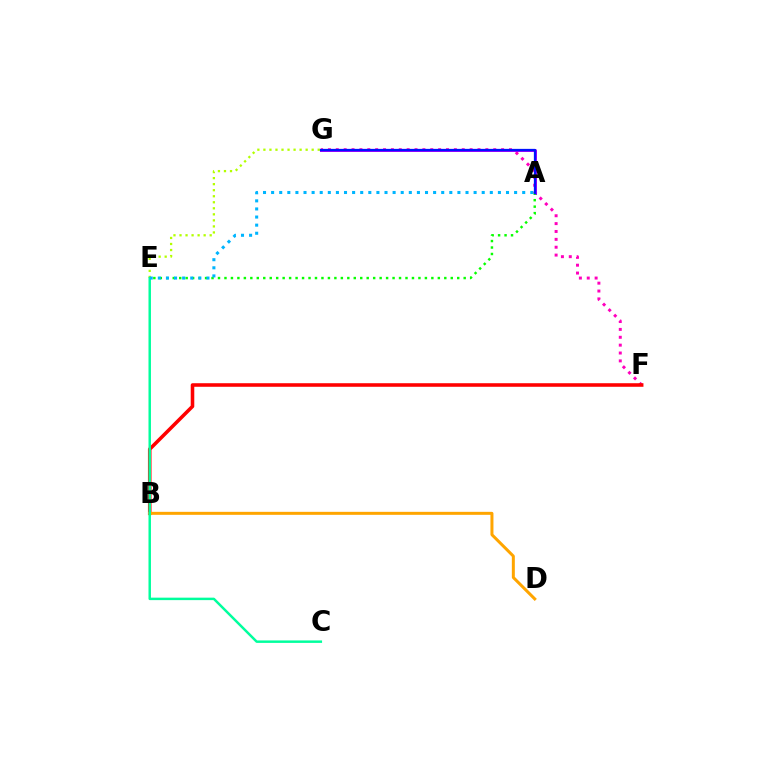{('E', 'G'): [{'color': '#b3ff00', 'line_style': 'dotted', 'thickness': 1.64}], ('F', 'G'): [{'color': '#ff00bd', 'line_style': 'dotted', 'thickness': 2.14}], ('A', 'G'): [{'color': '#9b00ff', 'line_style': 'solid', 'thickness': 2.14}, {'color': '#0010ff', 'line_style': 'solid', 'thickness': 1.63}], ('A', 'E'): [{'color': '#08ff00', 'line_style': 'dotted', 'thickness': 1.76}, {'color': '#00b5ff', 'line_style': 'dotted', 'thickness': 2.2}], ('B', 'F'): [{'color': '#ff0000', 'line_style': 'solid', 'thickness': 2.56}], ('B', 'D'): [{'color': '#ffa500', 'line_style': 'solid', 'thickness': 2.16}], ('C', 'E'): [{'color': '#00ff9d', 'line_style': 'solid', 'thickness': 1.78}]}